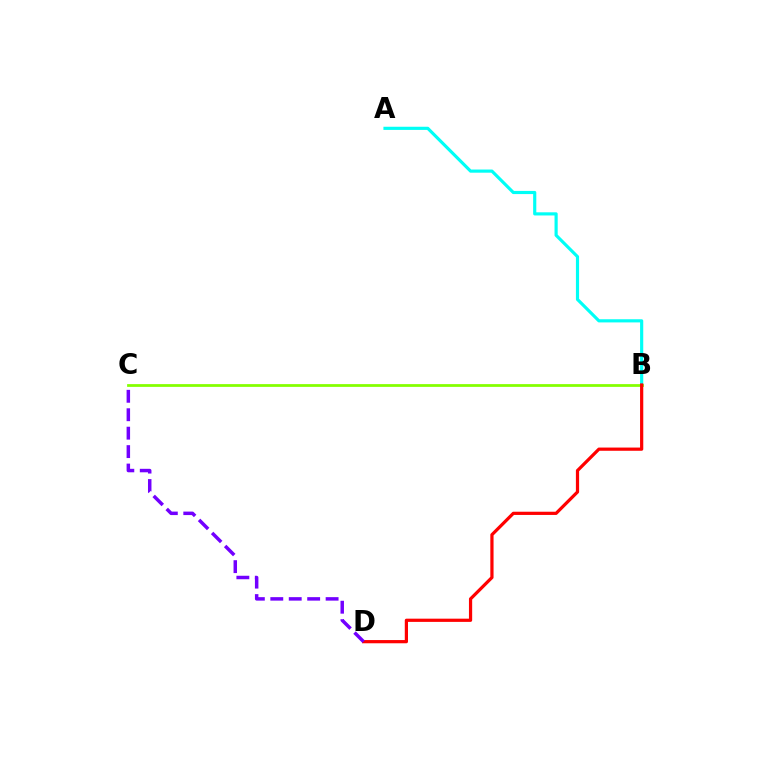{('A', 'B'): [{'color': '#00fff6', 'line_style': 'solid', 'thickness': 2.27}], ('B', 'C'): [{'color': '#84ff00', 'line_style': 'solid', 'thickness': 1.98}], ('B', 'D'): [{'color': '#ff0000', 'line_style': 'solid', 'thickness': 2.32}], ('C', 'D'): [{'color': '#7200ff', 'line_style': 'dashed', 'thickness': 2.5}]}